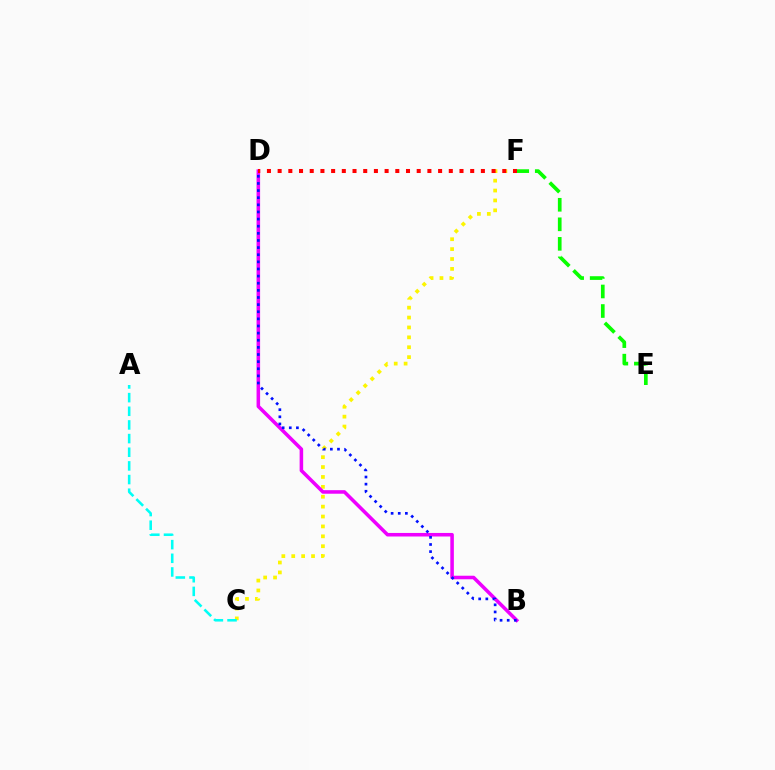{('C', 'F'): [{'color': '#fcf500', 'line_style': 'dotted', 'thickness': 2.69}], ('B', 'D'): [{'color': '#ee00ff', 'line_style': 'solid', 'thickness': 2.55}, {'color': '#0010ff', 'line_style': 'dotted', 'thickness': 1.94}], ('E', 'F'): [{'color': '#08ff00', 'line_style': 'dashed', 'thickness': 2.65}], ('D', 'F'): [{'color': '#ff0000', 'line_style': 'dotted', 'thickness': 2.91}], ('A', 'C'): [{'color': '#00fff6', 'line_style': 'dashed', 'thickness': 1.85}]}